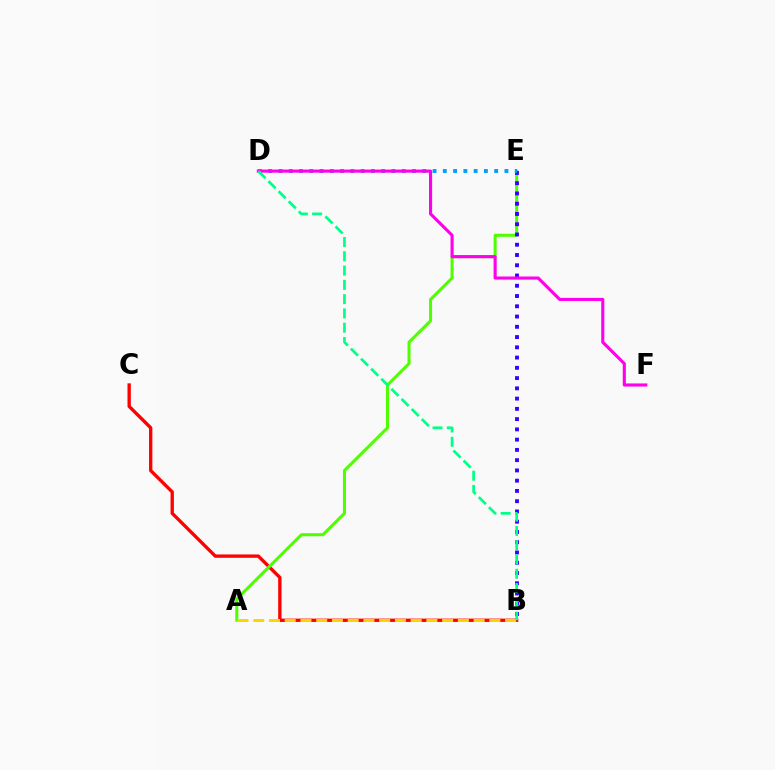{('B', 'C'): [{'color': '#ff0000', 'line_style': 'solid', 'thickness': 2.4}], ('A', 'E'): [{'color': '#4fff00', 'line_style': 'solid', 'thickness': 2.19}], ('B', 'E'): [{'color': '#3700ff', 'line_style': 'dotted', 'thickness': 2.79}], ('D', 'E'): [{'color': '#009eff', 'line_style': 'dotted', 'thickness': 2.79}], ('A', 'B'): [{'color': '#ffd500', 'line_style': 'dashed', 'thickness': 2.14}], ('D', 'F'): [{'color': '#ff00ed', 'line_style': 'solid', 'thickness': 2.24}], ('B', 'D'): [{'color': '#00ff86', 'line_style': 'dashed', 'thickness': 1.94}]}